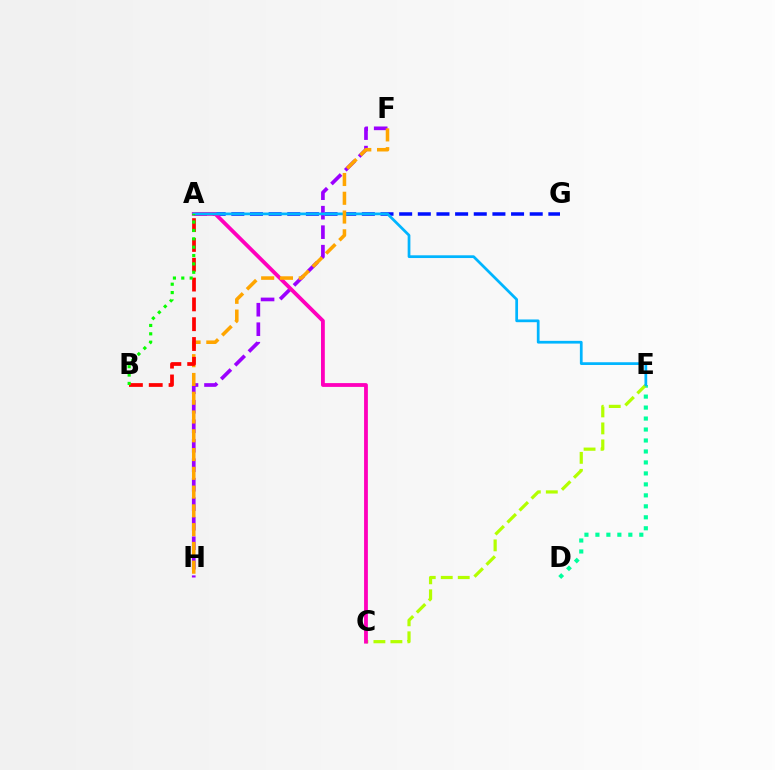{('D', 'E'): [{'color': '#00ff9d', 'line_style': 'dotted', 'thickness': 2.98}], ('A', 'G'): [{'color': '#0010ff', 'line_style': 'dashed', 'thickness': 2.53}], ('C', 'E'): [{'color': '#b3ff00', 'line_style': 'dashed', 'thickness': 2.31}], ('F', 'H'): [{'color': '#9b00ff', 'line_style': 'dashed', 'thickness': 2.65}, {'color': '#ffa500', 'line_style': 'dashed', 'thickness': 2.55}], ('A', 'C'): [{'color': '#ff00bd', 'line_style': 'solid', 'thickness': 2.74}], ('A', 'E'): [{'color': '#00b5ff', 'line_style': 'solid', 'thickness': 1.97}], ('A', 'B'): [{'color': '#ff0000', 'line_style': 'dashed', 'thickness': 2.69}, {'color': '#08ff00', 'line_style': 'dotted', 'thickness': 2.27}]}